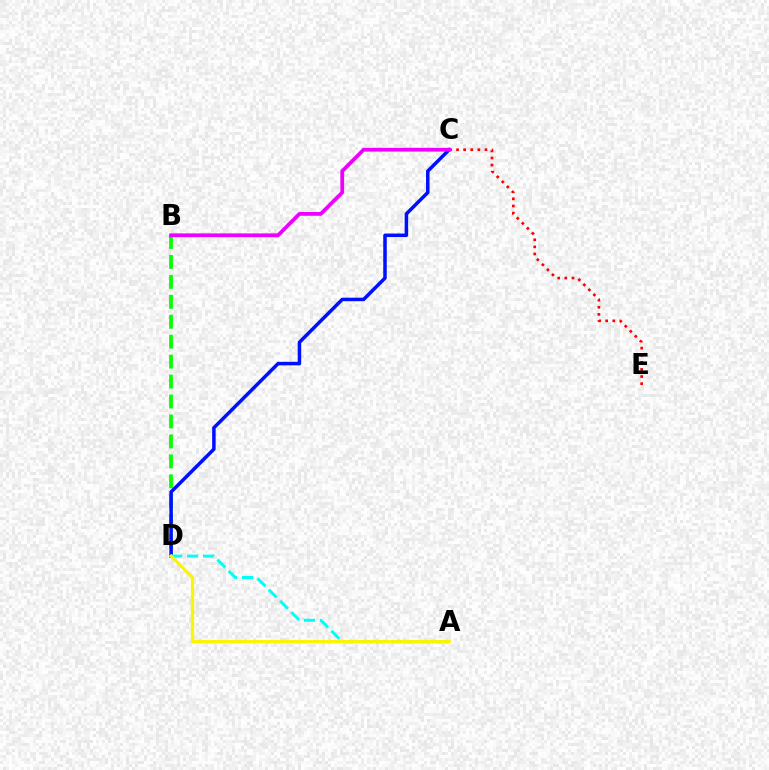{('C', 'E'): [{'color': '#ff0000', 'line_style': 'dotted', 'thickness': 1.93}], ('B', 'D'): [{'color': '#08ff00', 'line_style': 'dashed', 'thickness': 2.71}], ('C', 'D'): [{'color': '#0010ff', 'line_style': 'solid', 'thickness': 2.53}], ('A', 'D'): [{'color': '#00fff6', 'line_style': 'dashed', 'thickness': 2.17}, {'color': '#fcf500', 'line_style': 'solid', 'thickness': 2.34}], ('B', 'C'): [{'color': '#ee00ff', 'line_style': 'solid', 'thickness': 2.71}]}